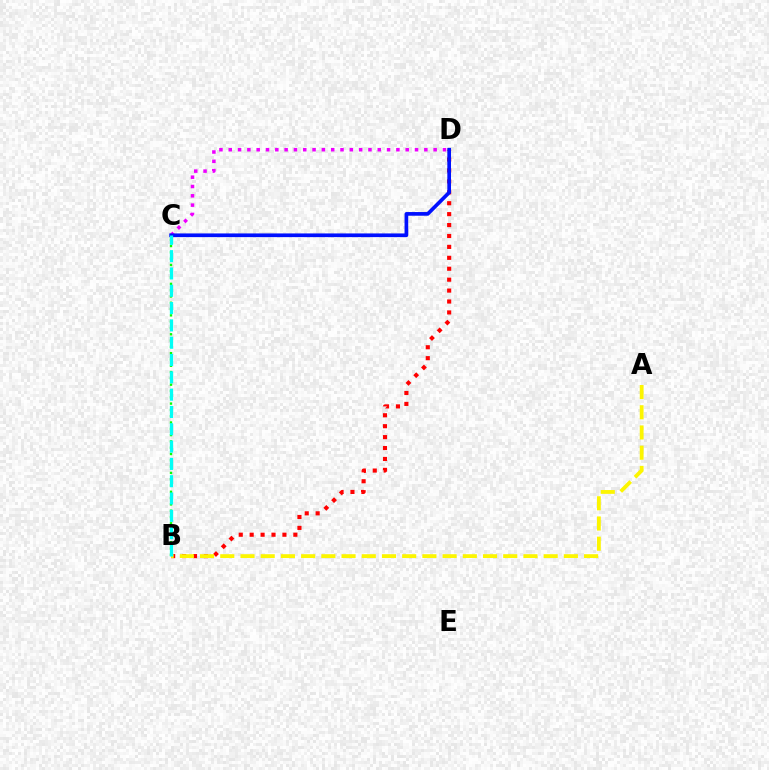{('B', 'D'): [{'color': '#ff0000', 'line_style': 'dotted', 'thickness': 2.97}], ('C', 'D'): [{'color': '#ee00ff', 'line_style': 'dotted', 'thickness': 2.53}, {'color': '#0010ff', 'line_style': 'solid', 'thickness': 2.65}], ('B', 'C'): [{'color': '#08ff00', 'line_style': 'dotted', 'thickness': 1.71}, {'color': '#00fff6', 'line_style': 'dashed', 'thickness': 2.35}], ('A', 'B'): [{'color': '#fcf500', 'line_style': 'dashed', 'thickness': 2.75}]}